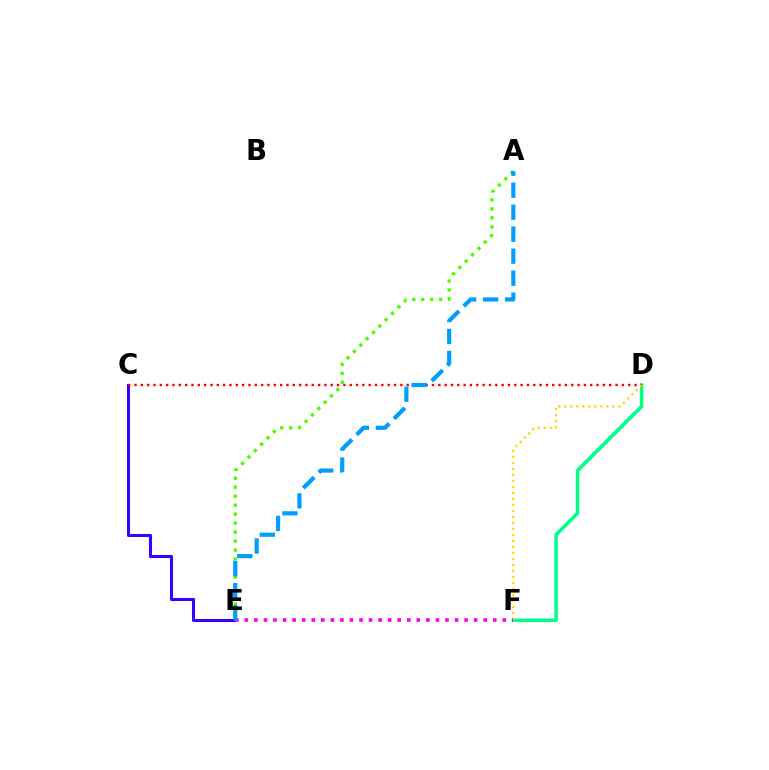{('C', 'E'): [{'color': '#3700ff', 'line_style': 'solid', 'thickness': 2.22}], ('D', 'F'): [{'color': '#00ff86', 'line_style': 'solid', 'thickness': 2.54}, {'color': '#ffd500', 'line_style': 'dotted', 'thickness': 1.63}], ('C', 'D'): [{'color': '#ff0000', 'line_style': 'dotted', 'thickness': 1.72}], ('A', 'E'): [{'color': '#4fff00', 'line_style': 'dotted', 'thickness': 2.44}, {'color': '#009eff', 'line_style': 'dashed', 'thickness': 2.99}], ('E', 'F'): [{'color': '#ff00ed', 'line_style': 'dotted', 'thickness': 2.6}]}